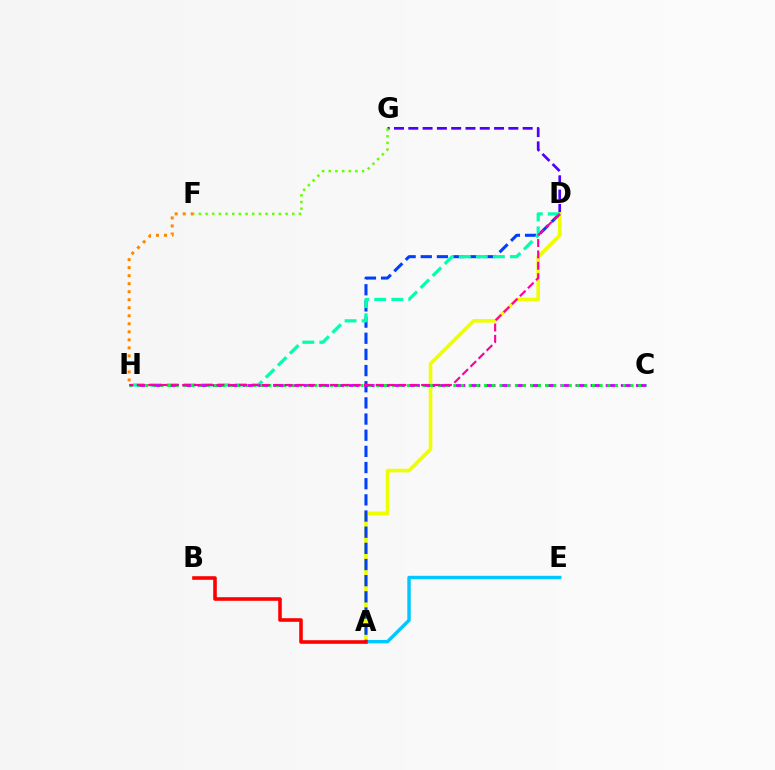{('A', 'E'): [{'color': '#00c7ff', 'line_style': 'solid', 'thickness': 2.46}], ('D', 'G'): [{'color': '#4f00ff', 'line_style': 'dashed', 'thickness': 1.94}], ('A', 'D'): [{'color': '#eeff00', 'line_style': 'solid', 'thickness': 2.58}, {'color': '#003fff', 'line_style': 'dashed', 'thickness': 2.2}], ('D', 'H'): [{'color': '#00ffaf', 'line_style': 'dashed', 'thickness': 2.31}, {'color': '#ff00a0', 'line_style': 'dashed', 'thickness': 1.55}], ('F', 'H'): [{'color': '#ff8800', 'line_style': 'dotted', 'thickness': 2.18}], ('C', 'H'): [{'color': '#d600ff', 'line_style': 'dashed', 'thickness': 2.05}, {'color': '#00ff27', 'line_style': 'dotted', 'thickness': 2.09}], ('A', 'B'): [{'color': '#ff0000', 'line_style': 'solid', 'thickness': 2.59}], ('F', 'G'): [{'color': '#66ff00', 'line_style': 'dotted', 'thickness': 1.81}]}